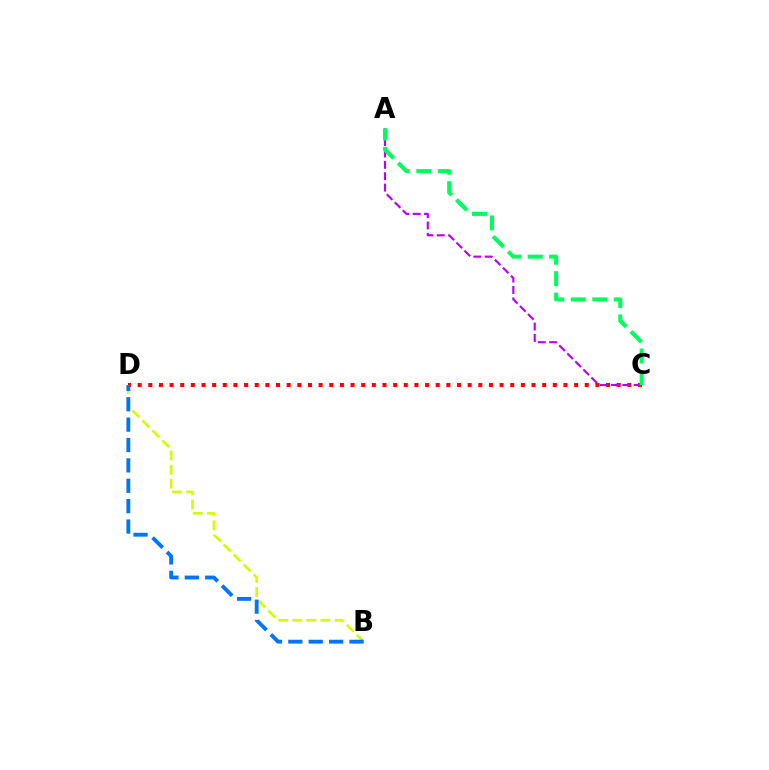{('B', 'D'): [{'color': '#d1ff00', 'line_style': 'dashed', 'thickness': 1.91}, {'color': '#0074ff', 'line_style': 'dashed', 'thickness': 2.77}], ('C', 'D'): [{'color': '#ff0000', 'line_style': 'dotted', 'thickness': 2.89}], ('A', 'C'): [{'color': '#b900ff', 'line_style': 'dashed', 'thickness': 1.54}, {'color': '#00ff5c', 'line_style': 'dashed', 'thickness': 2.92}]}